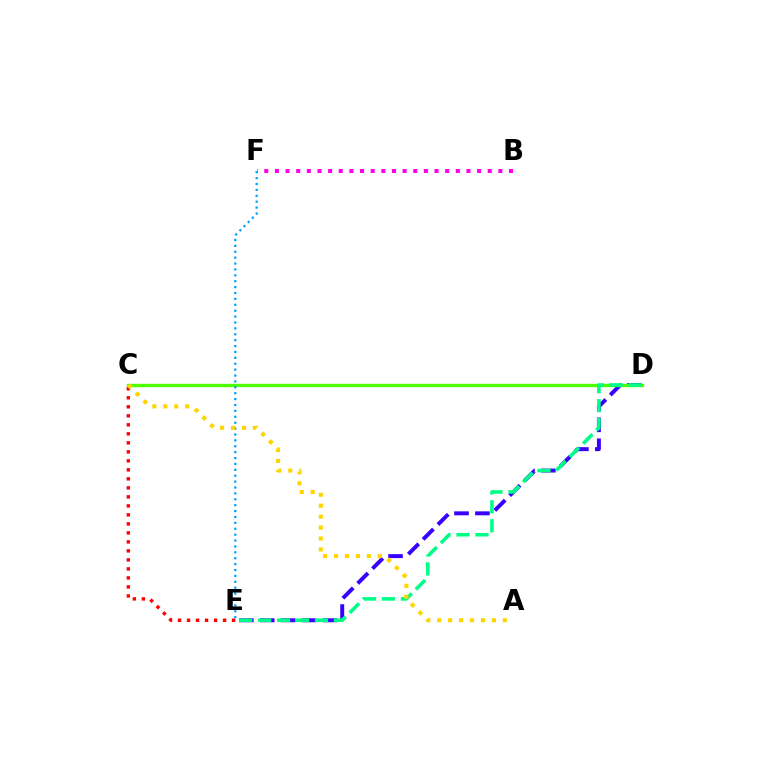{('D', 'E'): [{'color': '#3700ff', 'line_style': 'dashed', 'thickness': 2.84}, {'color': '#00ff86', 'line_style': 'dashed', 'thickness': 2.57}], ('C', 'D'): [{'color': '#4fff00', 'line_style': 'solid', 'thickness': 2.41}], ('B', 'F'): [{'color': '#ff00ed', 'line_style': 'dotted', 'thickness': 2.89}], ('C', 'E'): [{'color': '#ff0000', 'line_style': 'dotted', 'thickness': 2.45}], ('E', 'F'): [{'color': '#009eff', 'line_style': 'dotted', 'thickness': 1.6}], ('A', 'C'): [{'color': '#ffd500', 'line_style': 'dotted', 'thickness': 2.97}]}